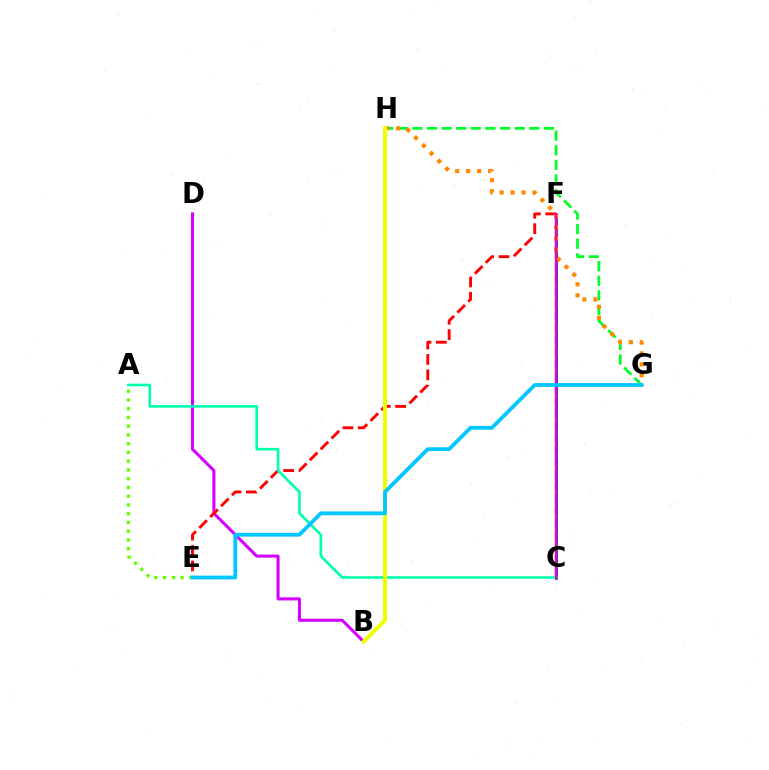{('B', 'D'): [{'color': '#d600ff', 'line_style': 'solid', 'thickness': 2.2}], ('C', 'F'): [{'color': '#4f00ff', 'line_style': 'dashed', 'thickness': 1.66}, {'color': '#003fff', 'line_style': 'solid', 'thickness': 2.02}, {'color': '#ff00a0', 'line_style': 'solid', 'thickness': 1.63}], ('E', 'F'): [{'color': '#ff0000', 'line_style': 'dashed', 'thickness': 2.09}], ('G', 'H'): [{'color': '#00ff27', 'line_style': 'dashed', 'thickness': 1.98}, {'color': '#ff8800', 'line_style': 'dotted', 'thickness': 2.98}], ('A', 'C'): [{'color': '#00ffaf', 'line_style': 'solid', 'thickness': 1.9}], ('A', 'E'): [{'color': '#66ff00', 'line_style': 'dotted', 'thickness': 2.38}], ('B', 'H'): [{'color': '#eeff00', 'line_style': 'solid', 'thickness': 2.86}], ('E', 'G'): [{'color': '#00c7ff', 'line_style': 'solid', 'thickness': 2.73}]}